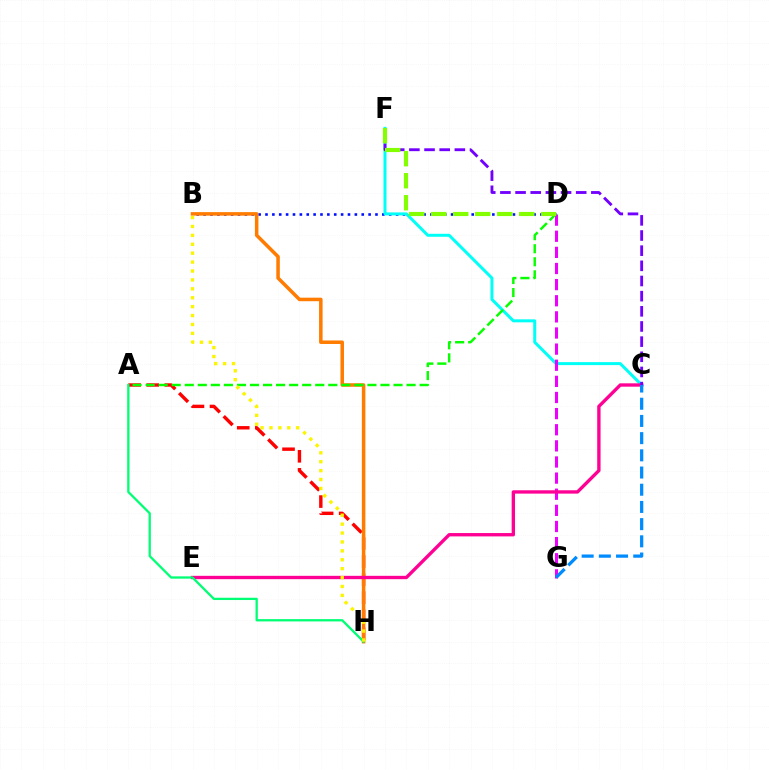{('B', 'D'): [{'color': '#0010ff', 'line_style': 'dotted', 'thickness': 1.87}], ('A', 'H'): [{'color': '#ff0000', 'line_style': 'dashed', 'thickness': 2.45}, {'color': '#00ff74', 'line_style': 'solid', 'thickness': 1.65}], ('B', 'H'): [{'color': '#ff7c00', 'line_style': 'solid', 'thickness': 2.54}, {'color': '#fcf500', 'line_style': 'dotted', 'thickness': 2.42}], ('C', 'F'): [{'color': '#00fff6', 'line_style': 'solid', 'thickness': 2.16}, {'color': '#7200ff', 'line_style': 'dashed', 'thickness': 2.06}], ('D', 'G'): [{'color': '#ee00ff', 'line_style': 'dashed', 'thickness': 2.19}], ('A', 'D'): [{'color': '#08ff00', 'line_style': 'dashed', 'thickness': 1.77}], ('C', 'E'): [{'color': '#ff0094', 'line_style': 'solid', 'thickness': 2.41}], ('D', 'F'): [{'color': '#84ff00', 'line_style': 'dashed', 'thickness': 2.99}], ('C', 'G'): [{'color': '#008cff', 'line_style': 'dashed', 'thickness': 2.34}]}